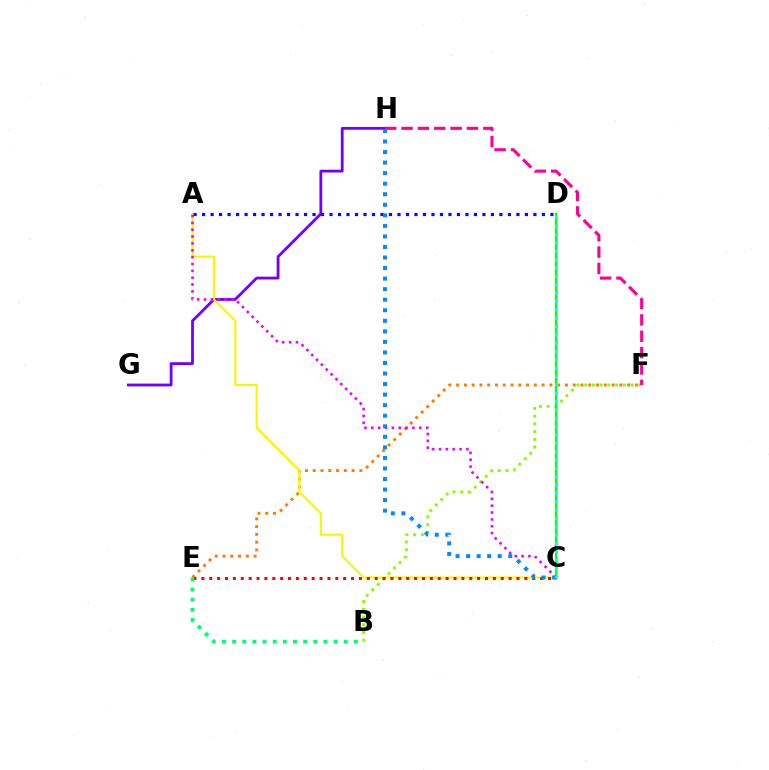{('G', 'H'): [{'color': '#7200ff', 'line_style': 'solid', 'thickness': 2.01}], ('E', 'F'): [{'color': '#ff7c00', 'line_style': 'dotted', 'thickness': 2.11}], ('A', 'C'): [{'color': '#fcf500', 'line_style': 'solid', 'thickness': 1.52}, {'color': '#ee00ff', 'line_style': 'dotted', 'thickness': 1.86}], ('A', 'D'): [{'color': '#0010ff', 'line_style': 'dotted', 'thickness': 2.31}], ('B', 'F'): [{'color': '#84ff00', 'line_style': 'dotted', 'thickness': 2.1}], ('C', 'D'): [{'color': '#08ff00', 'line_style': 'solid', 'thickness': 1.66}, {'color': '#00fff6', 'line_style': 'dotted', 'thickness': 2.27}], ('F', 'H'): [{'color': '#ff0094', 'line_style': 'dashed', 'thickness': 2.22}], ('C', 'E'): [{'color': '#ff0000', 'line_style': 'dotted', 'thickness': 2.14}], ('B', 'E'): [{'color': '#00ff74', 'line_style': 'dotted', 'thickness': 2.76}], ('C', 'H'): [{'color': '#008cff', 'line_style': 'dotted', 'thickness': 2.87}]}